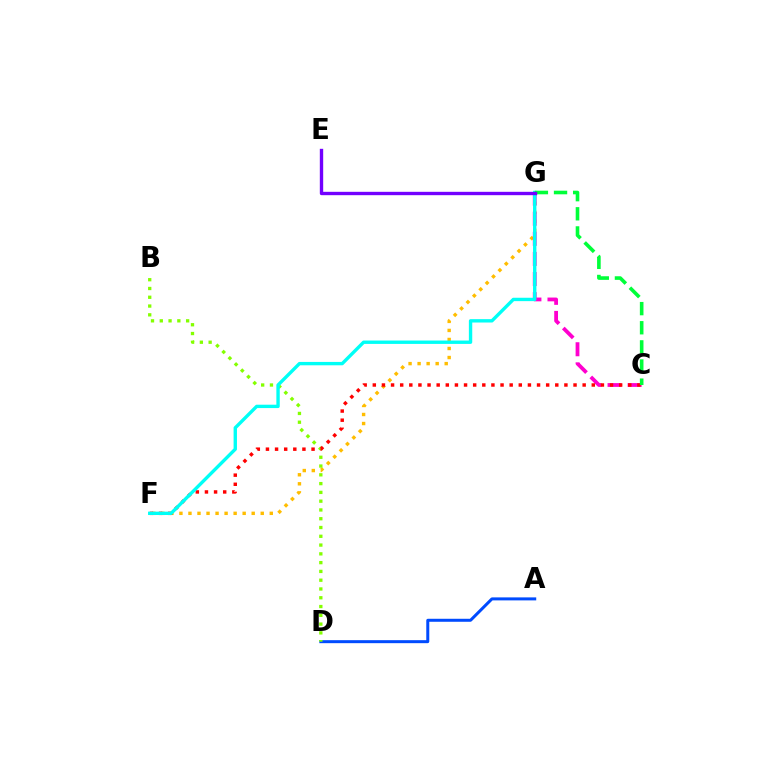{('A', 'D'): [{'color': '#004bff', 'line_style': 'solid', 'thickness': 2.16}], ('F', 'G'): [{'color': '#ffbd00', 'line_style': 'dotted', 'thickness': 2.45}, {'color': '#00fff6', 'line_style': 'solid', 'thickness': 2.43}], ('C', 'G'): [{'color': '#ff00cf', 'line_style': 'dashed', 'thickness': 2.73}, {'color': '#00ff39', 'line_style': 'dashed', 'thickness': 2.6}], ('B', 'D'): [{'color': '#84ff00', 'line_style': 'dotted', 'thickness': 2.39}], ('C', 'F'): [{'color': '#ff0000', 'line_style': 'dotted', 'thickness': 2.48}], ('E', 'G'): [{'color': '#7200ff', 'line_style': 'solid', 'thickness': 2.42}]}